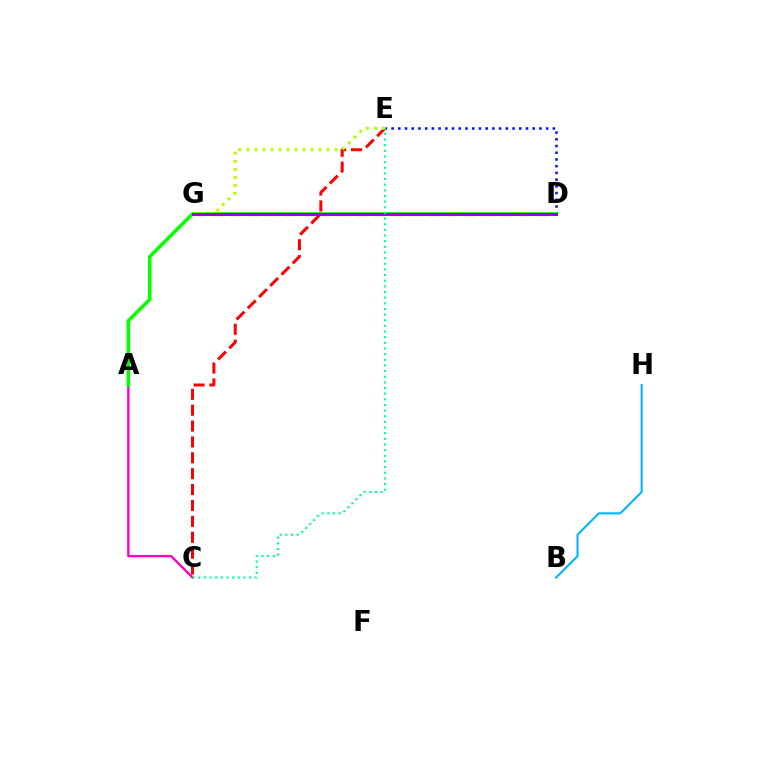{('D', 'E'): [{'color': '#0010ff', 'line_style': 'dotted', 'thickness': 1.83}], ('B', 'H'): [{'color': '#00b5ff', 'line_style': 'solid', 'thickness': 1.51}], ('A', 'C'): [{'color': '#ff00bd', 'line_style': 'solid', 'thickness': 1.69}], ('A', 'D'): [{'color': '#08ff00', 'line_style': 'solid', 'thickness': 2.59}], ('C', 'E'): [{'color': '#ff0000', 'line_style': 'dashed', 'thickness': 2.16}, {'color': '#00ff9d', 'line_style': 'dotted', 'thickness': 1.53}], ('D', 'G'): [{'color': '#ffa500', 'line_style': 'dashed', 'thickness': 2.45}, {'color': '#9b00ff', 'line_style': 'solid', 'thickness': 2.14}], ('E', 'G'): [{'color': '#b3ff00', 'line_style': 'dotted', 'thickness': 2.18}]}